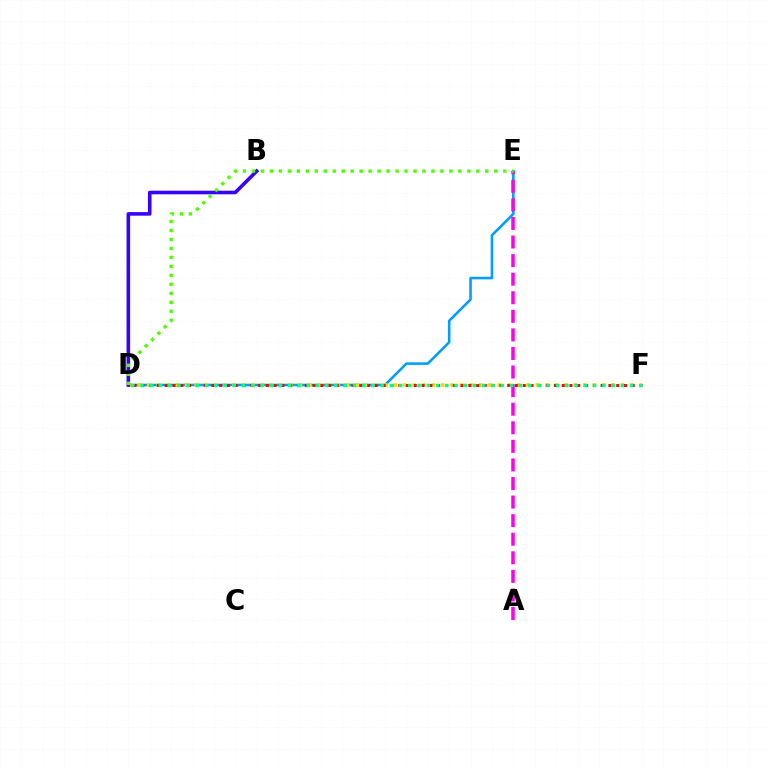{('D', 'E'): [{'color': '#009eff', 'line_style': 'solid', 'thickness': 1.86}, {'color': '#4fff00', 'line_style': 'dotted', 'thickness': 2.44}], ('D', 'F'): [{'color': '#ffd500', 'line_style': 'dotted', 'thickness': 2.58}, {'color': '#ff0000', 'line_style': 'dotted', 'thickness': 2.11}, {'color': '#00ff86', 'line_style': 'dotted', 'thickness': 2.51}], ('B', 'D'): [{'color': '#3700ff', 'line_style': 'solid', 'thickness': 2.58}], ('A', 'E'): [{'color': '#ff00ed', 'line_style': 'dashed', 'thickness': 2.52}]}